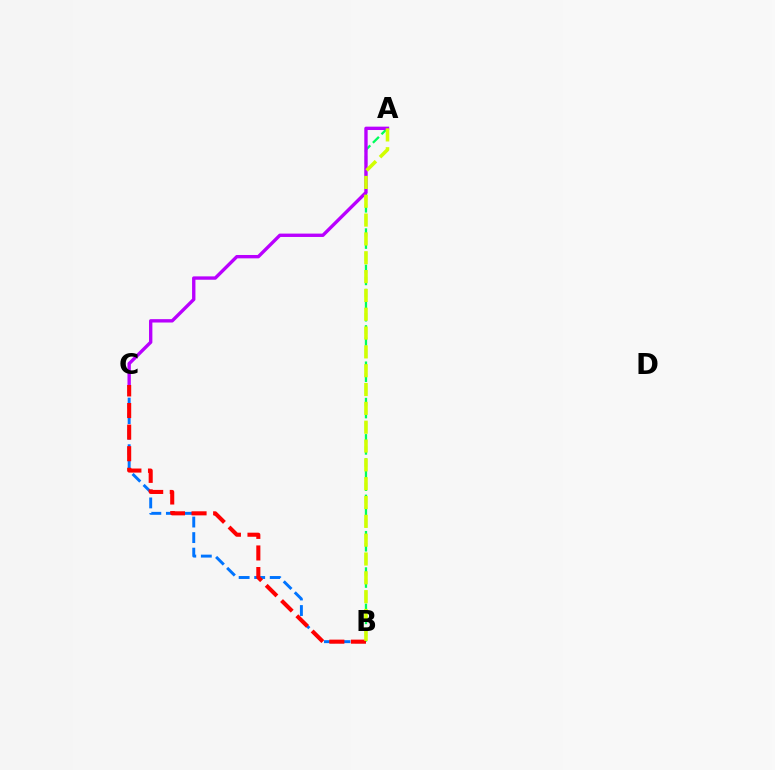{('B', 'C'): [{'color': '#0074ff', 'line_style': 'dashed', 'thickness': 2.11}, {'color': '#ff0000', 'line_style': 'dashed', 'thickness': 2.93}], ('A', 'B'): [{'color': '#00ff5c', 'line_style': 'dashed', 'thickness': 1.64}, {'color': '#d1ff00', 'line_style': 'dashed', 'thickness': 2.56}], ('A', 'C'): [{'color': '#b900ff', 'line_style': 'solid', 'thickness': 2.42}]}